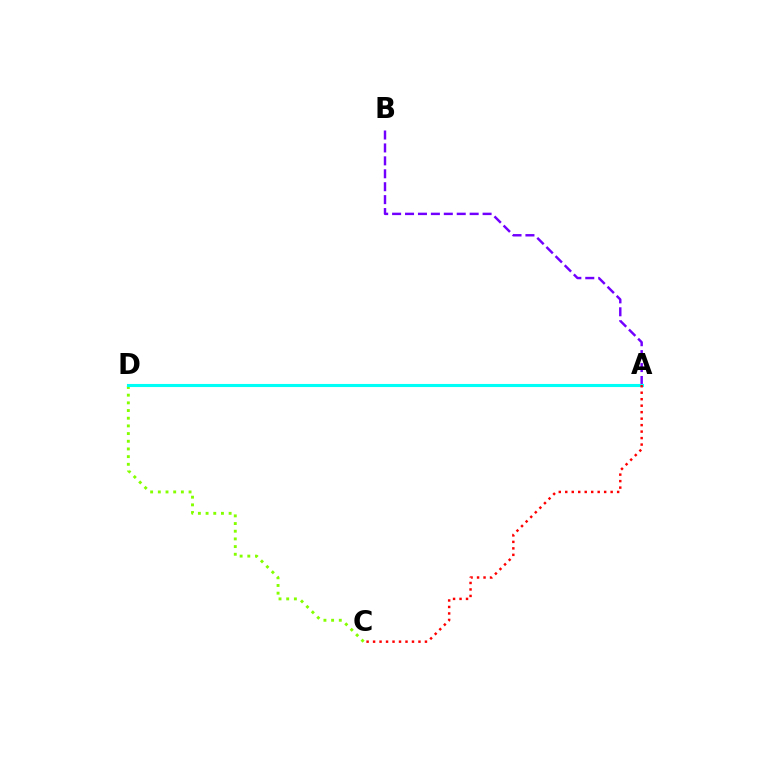{('A', 'B'): [{'color': '#7200ff', 'line_style': 'dashed', 'thickness': 1.76}], ('C', 'D'): [{'color': '#84ff00', 'line_style': 'dotted', 'thickness': 2.09}], ('A', 'D'): [{'color': '#00fff6', 'line_style': 'solid', 'thickness': 2.23}], ('A', 'C'): [{'color': '#ff0000', 'line_style': 'dotted', 'thickness': 1.76}]}